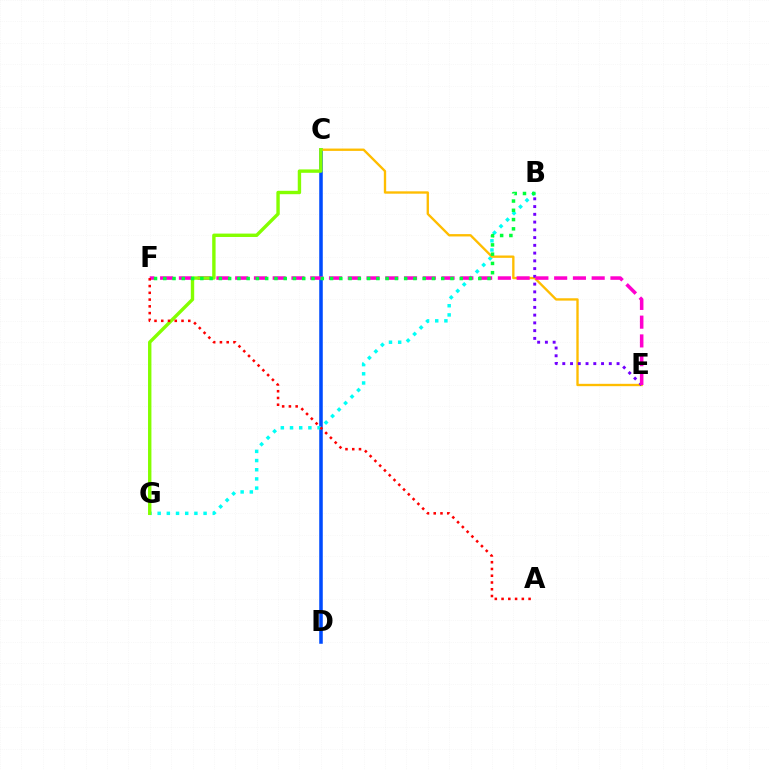{('C', 'D'): [{'color': '#004bff', 'line_style': 'solid', 'thickness': 2.55}], ('B', 'G'): [{'color': '#00fff6', 'line_style': 'dotted', 'thickness': 2.5}], ('C', 'E'): [{'color': '#ffbd00', 'line_style': 'solid', 'thickness': 1.69}], ('B', 'E'): [{'color': '#7200ff', 'line_style': 'dotted', 'thickness': 2.11}], ('E', 'F'): [{'color': '#ff00cf', 'line_style': 'dashed', 'thickness': 2.55}], ('C', 'G'): [{'color': '#84ff00', 'line_style': 'solid', 'thickness': 2.44}], ('A', 'F'): [{'color': '#ff0000', 'line_style': 'dotted', 'thickness': 1.84}], ('B', 'F'): [{'color': '#00ff39', 'line_style': 'dotted', 'thickness': 2.52}]}